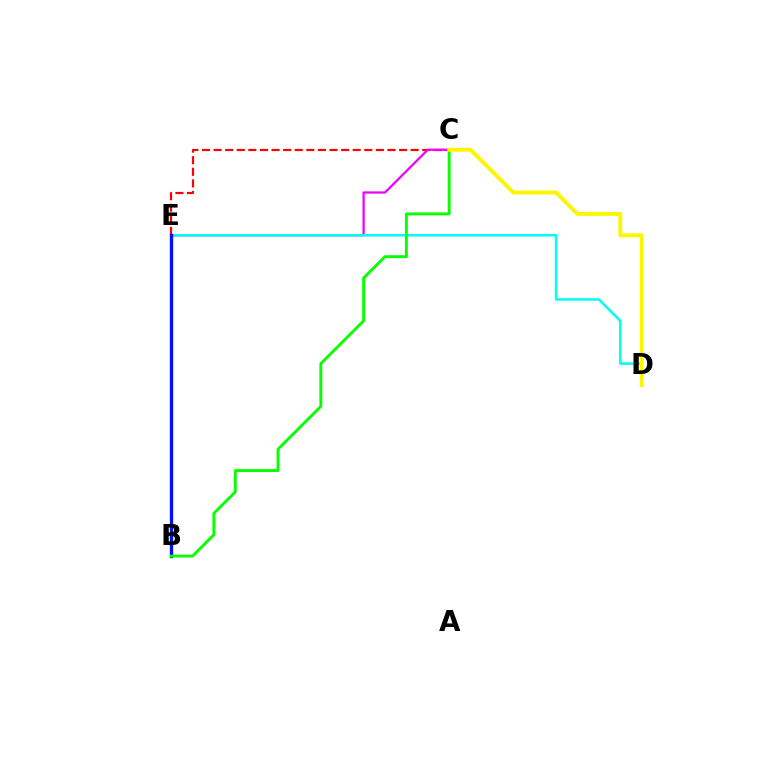{('C', 'E'): [{'color': '#ff0000', 'line_style': 'dashed', 'thickness': 1.58}, {'color': '#ee00ff', 'line_style': 'solid', 'thickness': 1.61}], ('D', 'E'): [{'color': '#00fff6', 'line_style': 'solid', 'thickness': 1.83}], ('B', 'E'): [{'color': '#0010ff', 'line_style': 'solid', 'thickness': 2.39}], ('B', 'C'): [{'color': '#08ff00', 'line_style': 'solid', 'thickness': 2.09}], ('C', 'D'): [{'color': '#fcf500', 'line_style': 'solid', 'thickness': 2.82}]}